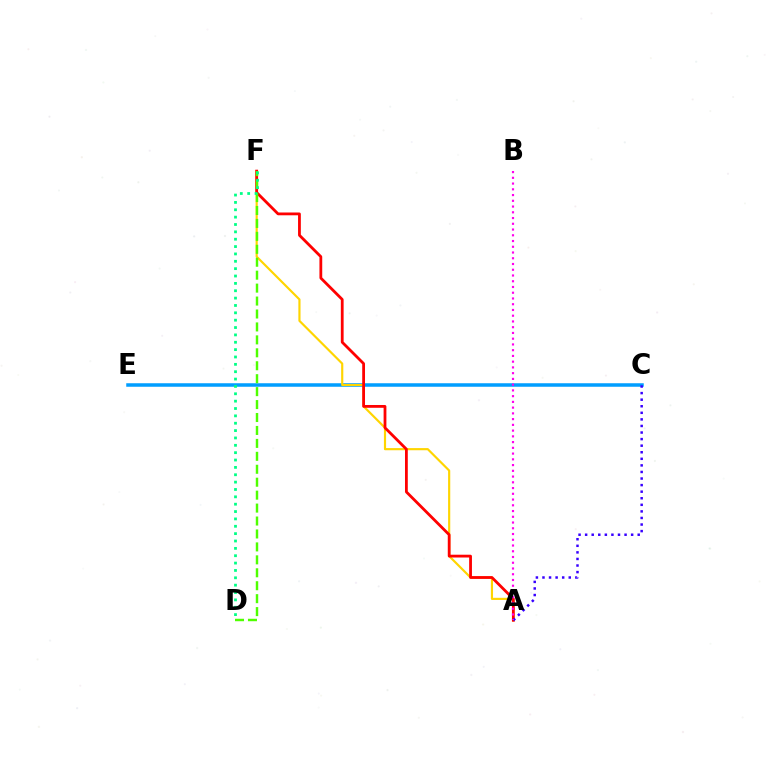{('C', 'E'): [{'color': '#009eff', 'line_style': 'solid', 'thickness': 2.53}], ('A', 'F'): [{'color': '#ffd500', 'line_style': 'solid', 'thickness': 1.56}, {'color': '#ff0000', 'line_style': 'solid', 'thickness': 2.01}], ('A', 'C'): [{'color': '#3700ff', 'line_style': 'dotted', 'thickness': 1.79}], ('A', 'B'): [{'color': '#ff00ed', 'line_style': 'dotted', 'thickness': 1.56}], ('D', 'F'): [{'color': '#4fff00', 'line_style': 'dashed', 'thickness': 1.76}, {'color': '#00ff86', 'line_style': 'dotted', 'thickness': 2.0}]}